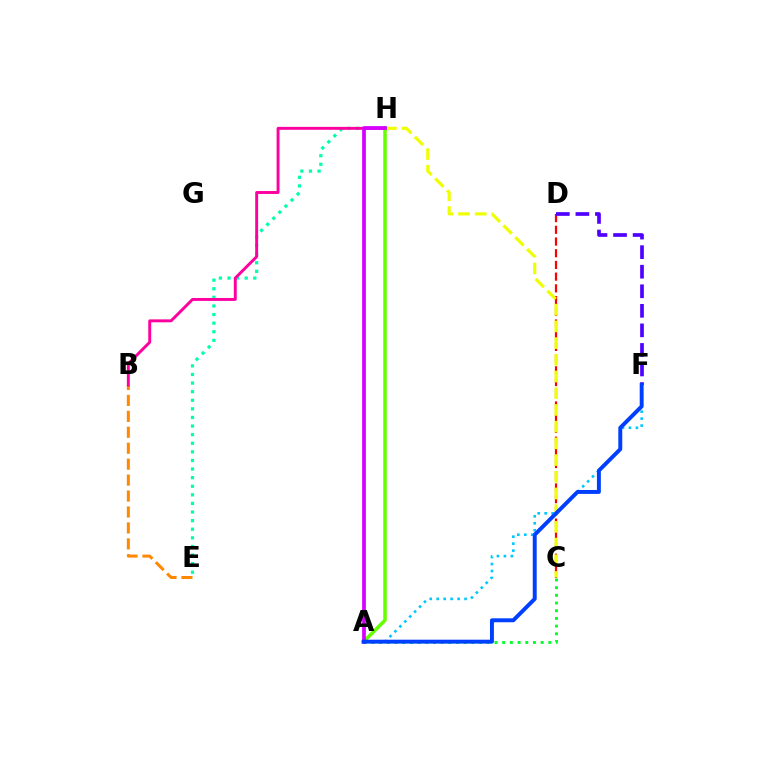{('C', 'D'): [{'color': '#ff0000', 'line_style': 'dashed', 'thickness': 1.59}], ('D', 'F'): [{'color': '#4f00ff', 'line_style': 'dashed', 'thickness': 2.66}], ('A', 'C'): [{'color': '#00ff27', 'line_style': 'dotted', 'thickness': 2.09}], ('B', 'E'): [{'color': '#ff8800', 'line_style': 'dashed', 'thickness': 2.17}], ('C', 'H'): [{'color': '#eeff00', 'line_style': 'dashed', 'thickness': 2.27}], ('A', 'H'): [{'color': '#66ff00', 'line_style': 'solid', 'thickness': 2.55}, {'color': '#d600ff', 'line_style': 'solid', 'thickness': 2.68}], ('E', 'H'): [{'color': '#00ffaf', 'line_style': 'dotted', 'thickness': 2.34}], ('B', 'H'): [{'color': '#ff00a0', 'line_style': 'solid', 'thickness': 2.11}], ('A', 'F'): [{'color': '#00c7ff', 'line_style': 'dotted', 'thickness': 1.89}, {'color': '#003fff', 'line_style': 'solid', 'thickness': 2.83}]}